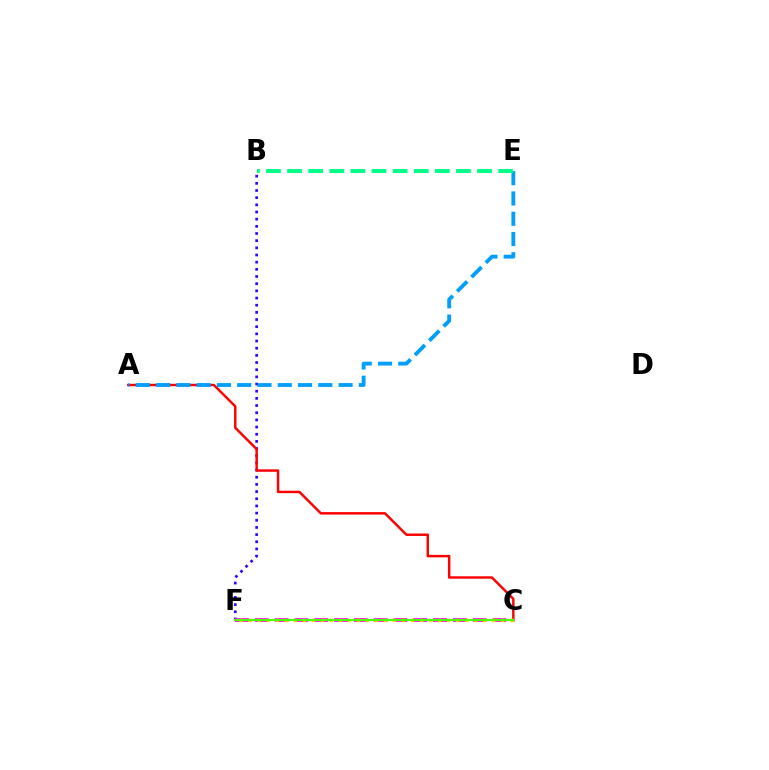{('B', 'F'): [{'color': '#3700ff', 'line_style': 'dotted', 'thickness': 1.95}], ('A', 'C'): [{'color': '#ff0000', 'line_style': 'solid', 'thickness': 1.77}], ('C', 'F'): [{'color': '#ff00ed', 'line_style': 'dashed', 'thickness': 2.69}, {'color': '#ffd500', 'line_style': 'dotted', 'thickness': 2.45}, {'color': '#4fff00', 'line_style': 'solid', 'thickness': 1.54}], ('A', 'E'): [{'color': '#009eff', 'line_style': 'dashed', 'thickness': 2.75}], ('B', 'E'): [{'color': '#00ff86', 'line_style': 'dashed', 'thickness': 2.87}]}